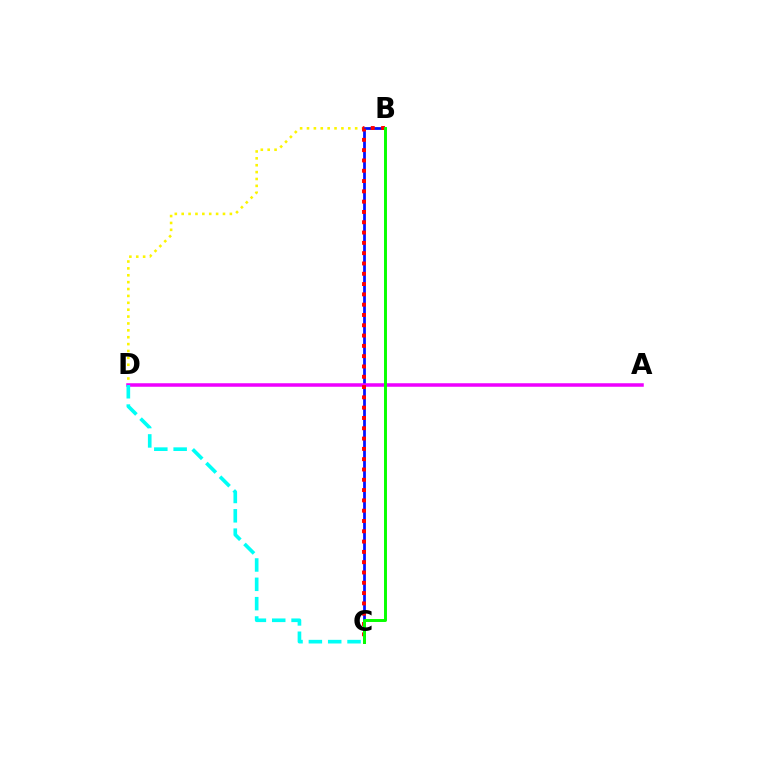{('B', 'D'): [{'color': '#fcf500', 'line_style': 'dotted', 'thickness': 1.87}], ('B', 'C'): [{'color': '#0010ff', 'line_style': 'solid', 'thickness': 1.98}, {'color': '#ff0000', 'line_style': 'dotted', 'thickness': 2.8}, {'color': '#08ff00', 'line_style': 'solid', 'thickness': 2.12}], ('A', 'D'): [{'color': '#ee00ff', 'line_style': 'solid', 'thickness': 2.53}], ('C', 'D'): [{'color': '#00fff6', 'line_style': 'dashed', 'thickness': 2.63}]}